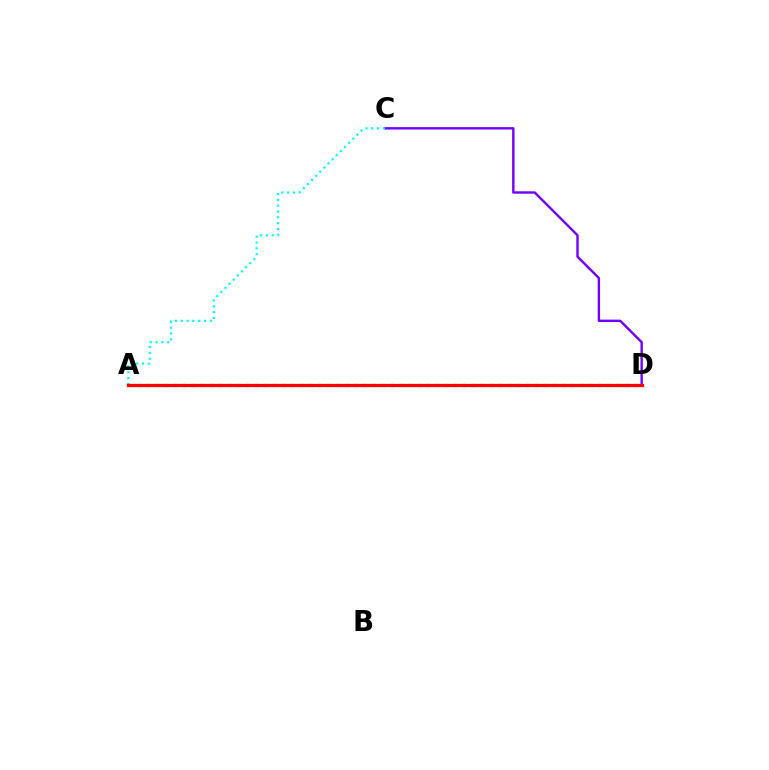{('C', 'D'): [{'color': '#7200ff', 'line_style': 'solid', 'thickness': 1.73}], ('A', 'D'): [{'color': '#84ff00', 'line_style': 'dotted', 'thickness': 2.45}, {'color': '#ff0000', 'line_style': 'solid', 'thickness': 2.32}], ('A', 'C'): [{'color': '#00fff6', 'line_style': 'dotted', 'thickness': 1.58}]}